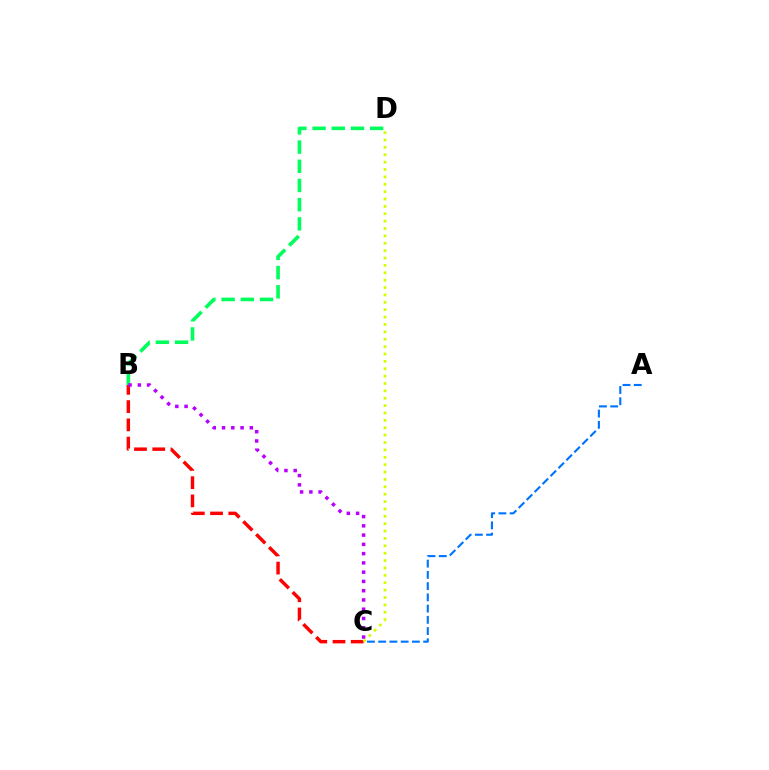{('B', 'D'): [{'color': '#00ff5c', 'line_style': 'dashed', 'thickness': 2.61}], ('B', 'C'): [{'color': '#ff0000', 'line_style': 'dashed', 'thickness': 2.48}, {'color': '#b900ff', 'line_style': 'dotted', 'thickness': 2.52}], ('A', 'C'): [{'color': '#0074ff', 'line_style': 'dashed', 'thickness': 1.53}], ('C', 'D'): [{'color': '#d1ff00', 'line_style': 'dotted', 'thickness': 2.0}]}